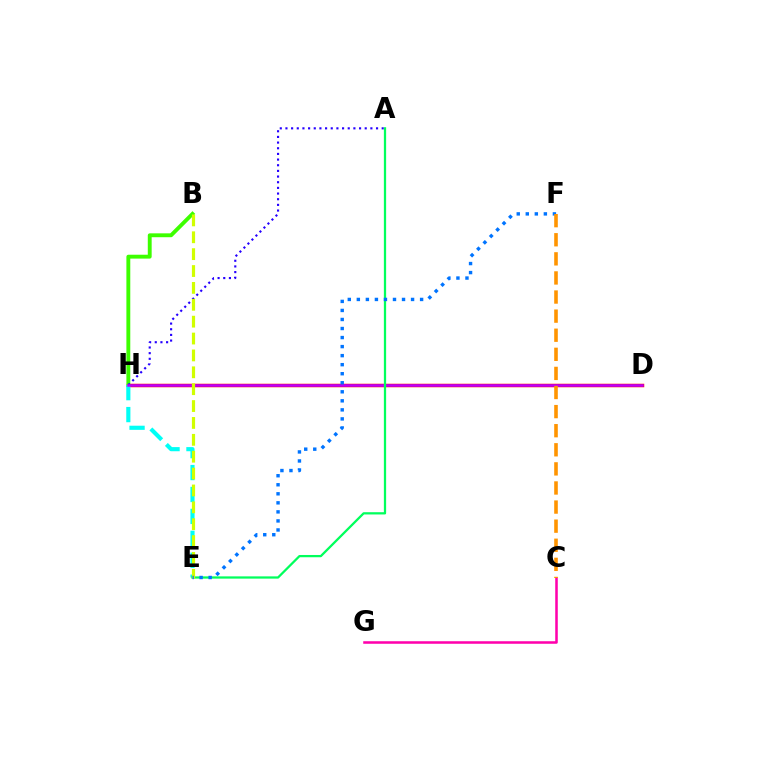{('D', 'H'): [{'color': '#ff0000', 'line_style': 'solid', 'thickness': 2.51}, {'color': '#b900ff', 'line_style': 'solid', 'thickness': 1.83}], ('C', 'G'): [{'color': '#ff00ac', 'line_style': 'solid', 'thickness': 1.83}], ('B', 'H'): [{'color': '#3dff00', 'line_style': 'solid', 'thickness': 2.79}], ('E', 'H'): [{'color': '#00fff6', 'line_style': 'dashed', 'thickness': 2.98}], ('A', 'H'): [{'color': '#2500ff', 'line_style': 'dotted', 'thickness': 1.54}], ('A', 'E'): [{'color': '#00ff5c', 'line_style': 'solid', 'thickness': 1.63}], ('B', 'E'): [{'color': '#d1ff00', 'line_style': 'dashed', 'thickness': 2.29}], ('E', 'F'): [{'color': '#0074ff', 'line_style': 'dotted', 'thickness': 2.46}], ('C', 'F'): [{'color': '#ff9400', 'line_style': 'dashed', 'thickness': 2.59}]}